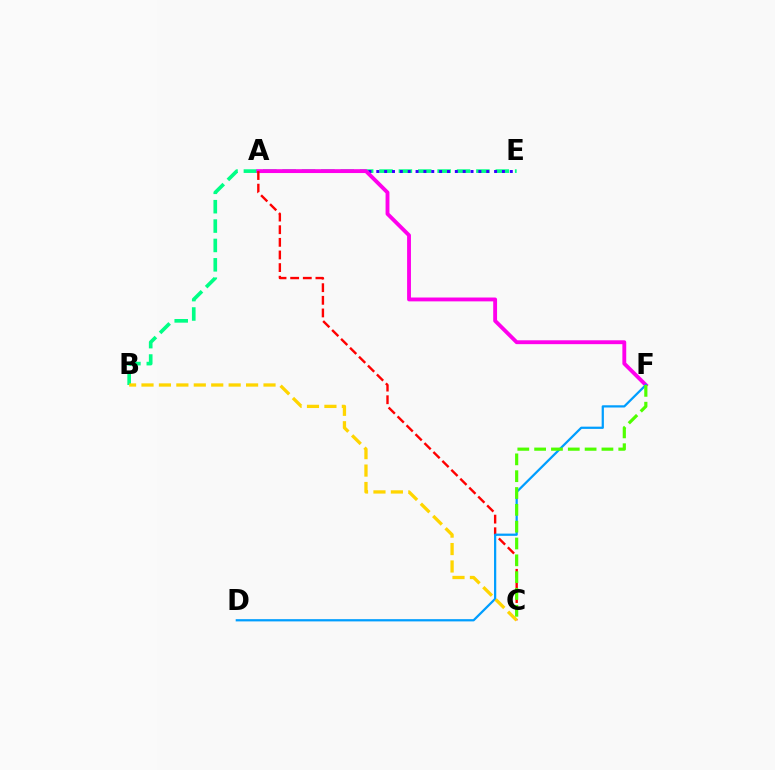{('B', 'E'): [{'color': '#00ff86', 'line_style': 'dashed', 'thickness': 2.63}], ('A', 'E'): [{'color': '#3700ff', 'line_style': 'dotted', 'thickness': 2.13}], ('A', 'F'): [{'color': '#ff00ed', 'line_style': 'solid', 'thickness': 2.78}], ('A', 'C'): [{'color': '#ff0000', 'line_style': 'dashed', 'thickness': 1.72}], ('D', 'F'): [{'color': '#009eff', 'line_style': 'solid', 'thickness': 1.61}], ('B', 'C'): [{'color': '#ffd500', 'line_style': 'dashed', 'thickness': 2.37}], ('C', 'F'): [{'color': '#4fff00', 'line_style': 'dashed', 'thickness': 2.29}]}